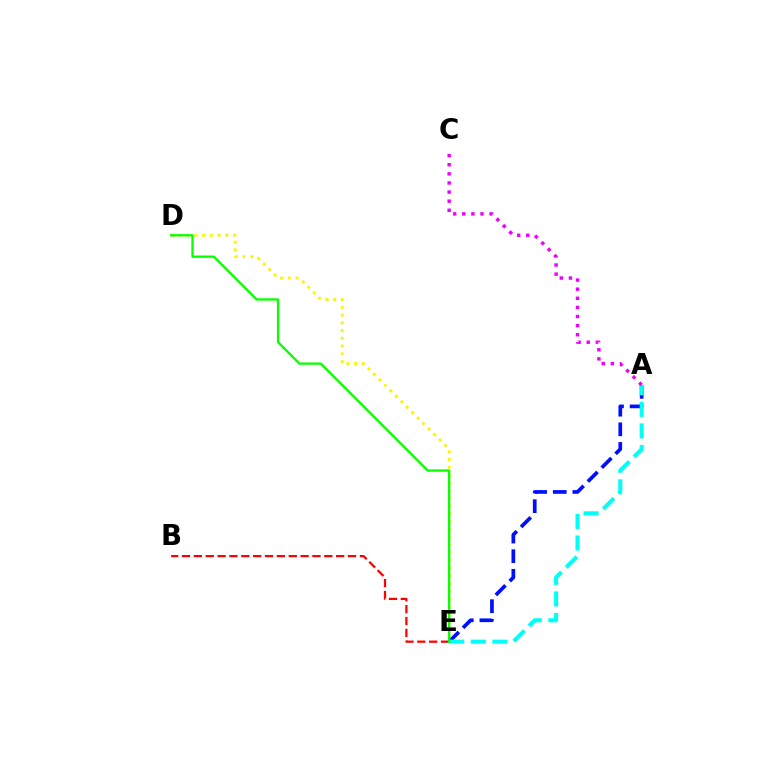{('D', 'E'): [{'color': '#fcf500', 'line_style': 'dotted', 'thickness': 2.1}, {'color': '#08ff00', 'line_style': 'solid', 'thickness': 1.66}], ('A', 'E'): [{'color': '#0010ff', 'line_style': 'dashed', 'thickness': 2.67}, {'color': '#00fff6', 'line_style': 'dashed', 'thickness': 2.93}], ('A', 'C'): [{'color': '#ee00ff', 'line_style': 'dotted', 'thickness': 2.47}], ('B', 'E'): [{'color': '#ff0000', 'line_style': 'dashed', 'thickness': 1.61}]}